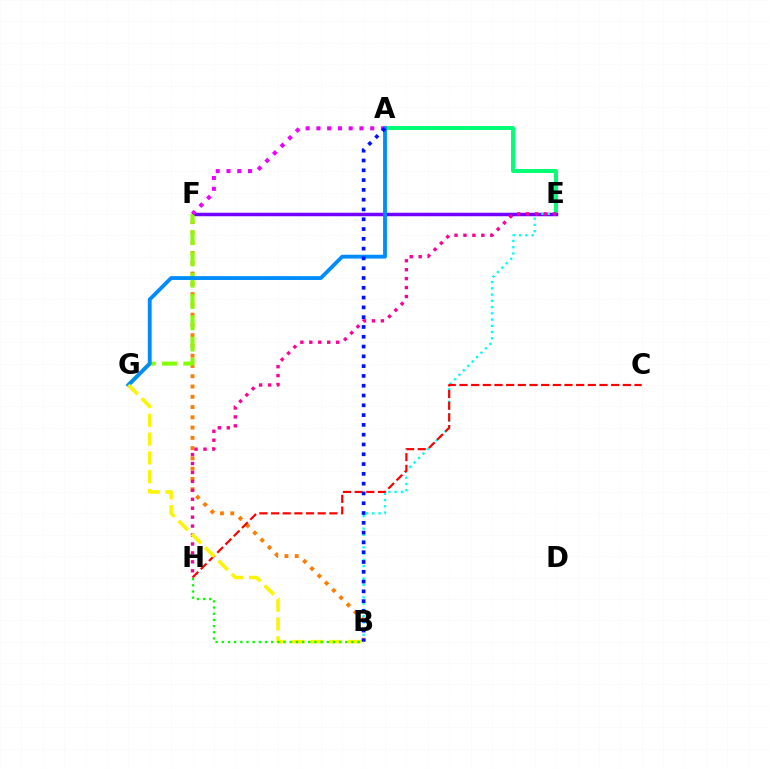{('A', 'E'): [{'color': '#00ff74', 'line_style': 'solid', 'thickness': 2.83}], ('E', 'F'): [{'color': '#7200ff', 'line_style': 'solid', 'thickness': 2.52}], ('B', 'F'): [{'color': '#ff7c00', 'line_style': 'dotted', 'thickness': 2.79}], ('B', 'E'): [{'color': '#00fff6', 'line_style': 'dotted', 'thickness': 1.7}], ('F', 'G'): [{'color': '#84ff00', 'line_style': 'dashed', 'thickness': 2.89}], ('C', 'H'): [{'color': '#ff0000', 'line_style': 'dashed', 'thickness': 1.59}], ('A', 'F'): [{'color': '#ee00ff', 'line_style': 'dotted', 'thickness': 2.92}], ('E', 'H'): [{'color': '#ff0094', 'line_style': 'dotted', 'thickness': 2.43}], ('A', 'G'): [{'color': '#008cff', 'line_style': 'solid', 'thickness': 2.76}], ('B', 'G'): [{'color': '#fcf500', 'line_style': 'dashed', 'thickness': 2.55}], ('A', 'B'): [{'color': '#0010ff', 'line_style': 'dotted', 'thickness': 2.66}], ('B', 'H'): [{'color': '#08ff00', 'line_style': 'dotted', 'thickness': 1.68}]}